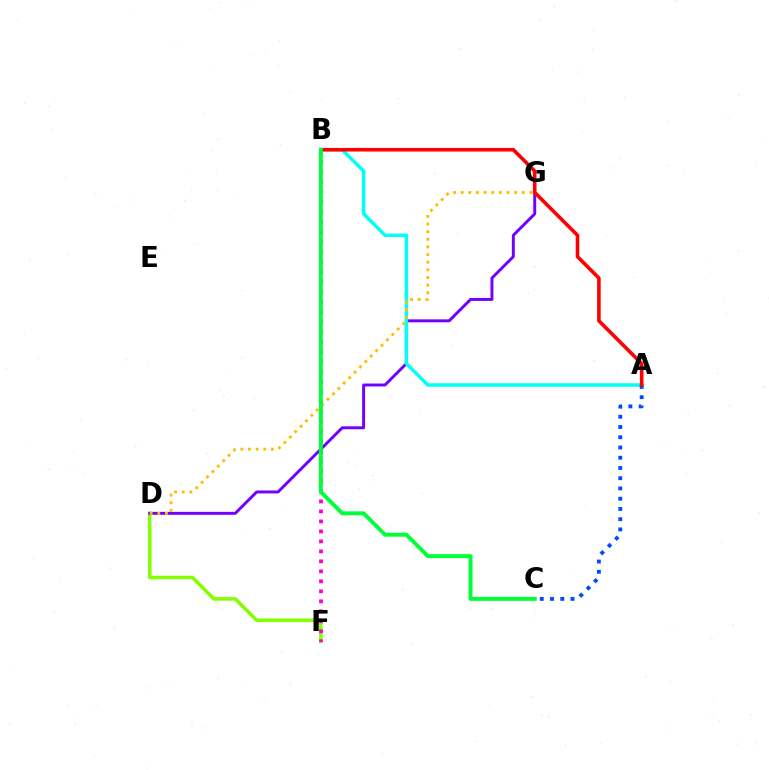{('D', 'F'): [{'color': '#84ff00', 'line_style': 'solid', 'thickness': 2.55}], ('D', 'G'): [{'color': '#7200ff', 'line_style': 'solid', 'thickness': 2.12}, {'color': '#ffbd00', 'line_style': 'dotted', 'thickness': 2.07}], ('A', 'B'): [{'color': '#00fff6', 'line_style': 'solid', 'thickness': 2.51}, {'color': '#ff0000', 'line_style': 'solid', 'thickness': 2.58}], ('B', 'F'): [{'color': '#ff00cf', 'line_style': 'dotted', 'thickness': 2.71}], ('A', 'C'): [{'color': '#004bff', 'line_style': 'dotted', 'thickness': 2.78}], ('B', 'C'): [{'color': '#00ff39', 'line_style': 'solid', 'thickness': 2.83}]}